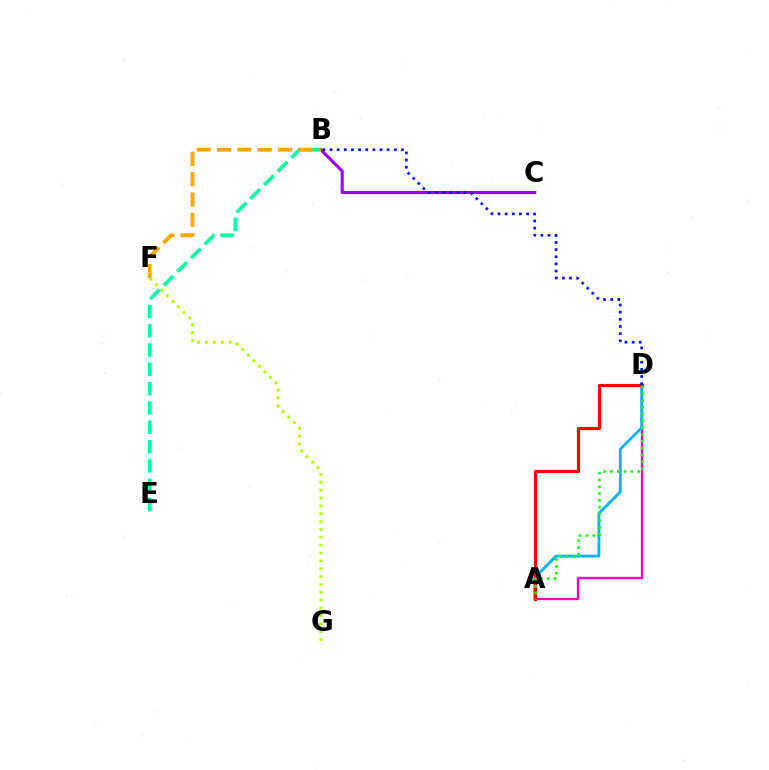{('F', 'G'): [{'color': '#b3ff00', 'line_style': 'dotted', 'thickness': 2.14}], ('A', 'D'): [{'color': '#ff00bd', 'line_style': 'solid', 'thickness': 1.69}, {'color': '#00b5ff', 'line_style': 'solid', 'thickness': 2.04}, {'color': '#ff0000', 'line_style': 'solid', 'thickness': 2.27}, {'color': '#08ff00', 'line_style': 'dotted', 'thickness': 1.85}], ('B', 'C'): [{'color': '#9b00ff', 'line_style': 'solid', 'thickness': 2.22}], ('B', 'E'): [{'color': '#00ff9d', 'line_style': 'dashed', 'thickness': 2.62}], ('B', 'F'): [{'color': '#ffa500', 'line_style': 'dashed', 'thickness': 2.76}], ('B', 'D'): [{'color': '#0010ff', 'line_style': 'dotted', 'thickness': 1.94}]}